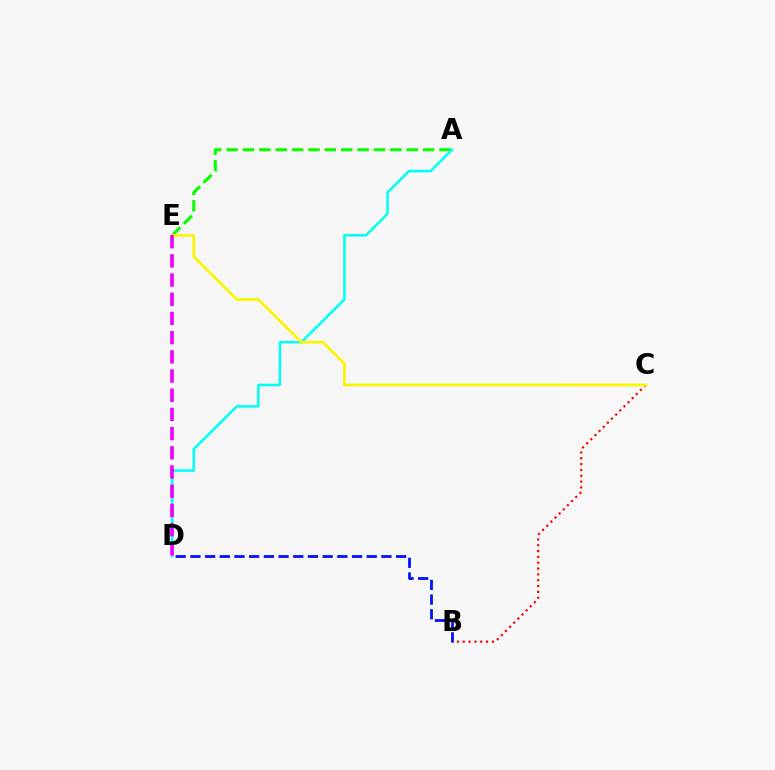{('A', 'E'): [{'color': '#08ff00', 'line_style': 'dashed', 'thickness': 2.22}], ('B', 'C'): [{'color': '#ff0000', 'line_style': 'dotted', 'thickness': 1.58}], ('A', 'D'): [{'color': '#00fff6', 'line_style': 'solid', 'thickness': 1.84}], ('C', 'E'): [{'color': '#fcf500', 'line_style': 'solid', 'thickness': 1.96}], ('D', 'E'): [{'color': '#ee00ff', 'line_style': 'dashed', 'thickness': 2.61}], ('B', 'D'): [{'color': '#0010ff', 'line_style': 'dashed', 'thickness': 2.0}]}